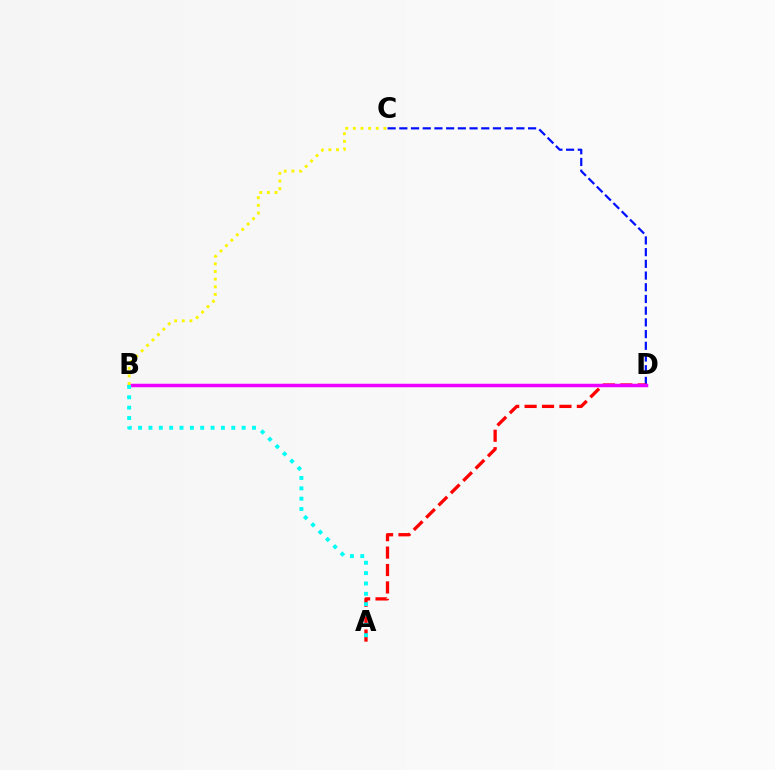{('B', 'D'): [{'color': '#08ff00', 'line_style': 'dashed', 'thickness': 1.92}, {'color': '#ee00ff', 'line_style': 'solid', 'thickness': 2.52}], ('C', 'D'): [{'color': '#0010ff', 'line_style': 'dashed', 'thickness': 1.59}], ('A', 'D'): [{'color': '#ff0000', 'line_style': 'dashed', 'thickness': 2.37}], ('B', 'C'): [{'color': '#fcf500', 'line_style': 'dotted', 'thickness': 2.08}], ('A', 'B'): [{'color': '#00fff6', 'line_style': 'dotted', 'thickness': 2.81}]}